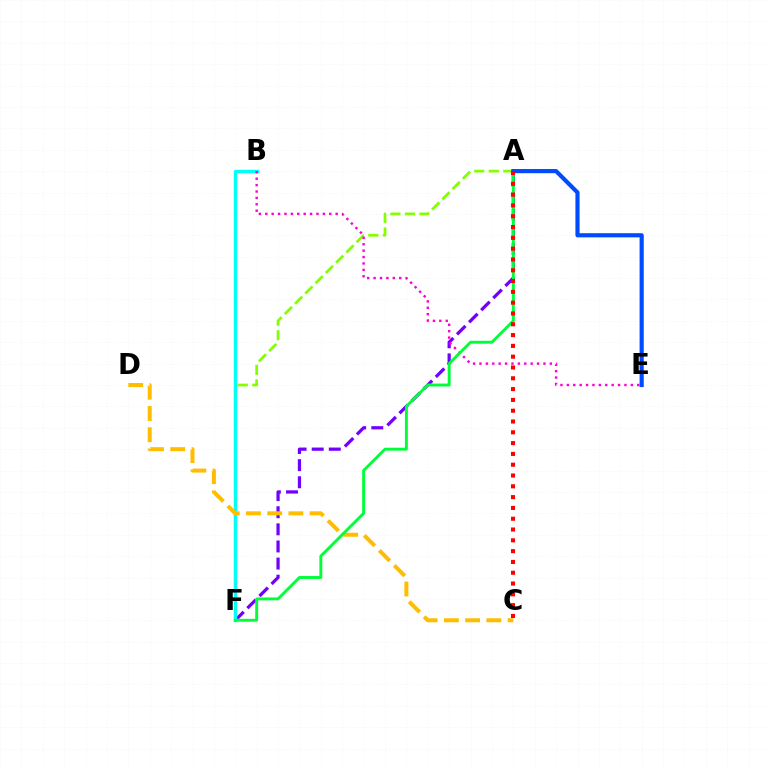{('A', 'F'): [{'color': '#84ff00', 'line_style': 'dashed', 'thickness': 1.97}, {'color': '#7200ff', 'line_style': 'dashed', 'thickness': 2.33}, {'color': '#00ff39', 'line_style': 'solid', 'thickness': 2.09}], ('B', 'F'): [{'color': '#00fff6', 'line_style': 'solid', 'thickness': 2.46}], ('C', 'D'): [{'color': '#ffbd00', 'line_style': 'dashed', 'thickness': 2.88}], ('B', 'E'): [{'color': '#ff00cf', 'line_style': 'dotted', 'thickness': 1.74}], ('A', 'E'): [{'color': '#004bff', 'line_style': 'solid', 'thickness': 2.99}], ('A', 'C'): [{'color': '#ff0000', 'line_style': 'dotted', 'thickness': 2.94}]}